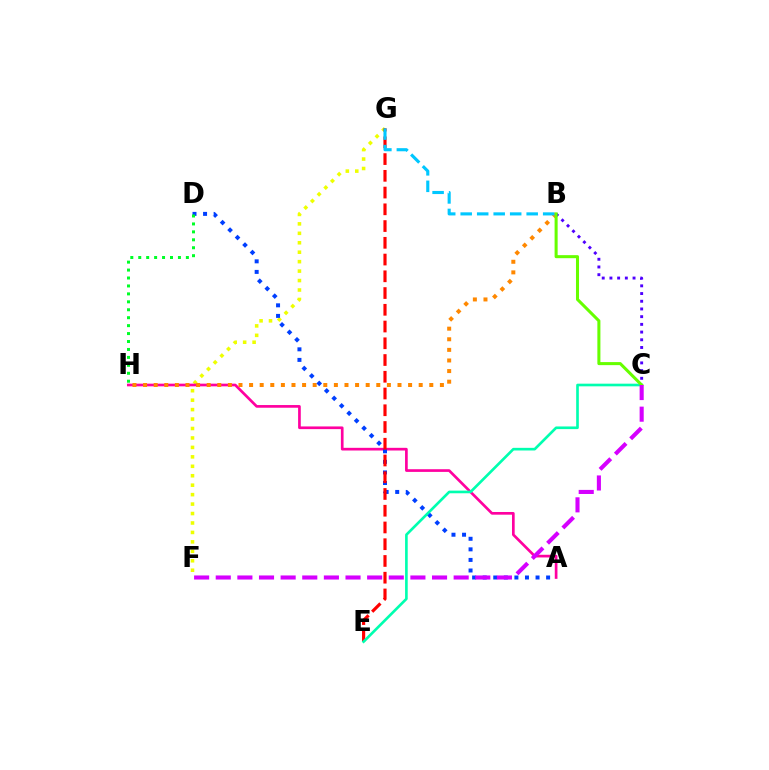{('F', 'G'): [{'color': '#eeff00', 'line_style': 'dotted', 'thickness': 2.57}], ('A', 'H'): [{'color': '#ff00a0', 'line_style': 'solid', 'thickness': 1.93}], ('B', 'H'): [{'color': '#ff8800', 'line_style': 'dotted', 'thickness': 2.88}], ('A', 'D'): [{'color': '#003fff', 'line_style': 'dotted', 'thickness': 2.87}], ('E', 'G'): [{'color': '#ff0000', 'line_style': 'dashed', 'thickness': 2.27}], ('C', 'E'): [{'color': '#00ffaf', 'line_style': 'solid', 'thickness': 1.91}], ('B', 'C'): [{'color': '#4f00ff', 'line_style': 'dotted', 'thickness': 2.09}, {'color': '#66ff00', 'line_style': 'solid', 'thickness': 2.19}], ('C', 'F'): [{'color': '#d600ff', 'line_style': 'dashed', 'thickness': 2.94}], ('B', 'G'): [{'color': '#00c7ff', 'line_style': 'dashed', 'thickness': 2.24}], ('D', 'H'): [{'color': '#00ff27', 'line_style': 'dotted', 'thickness': 2.16}]}